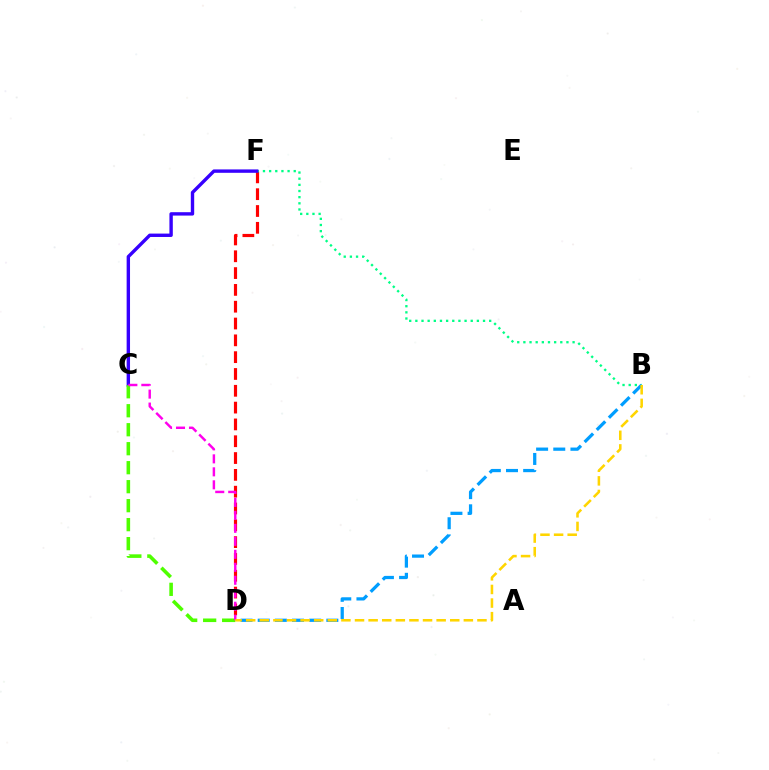{('D', 'F'): [{'color': '#ff0000', 'line_style': 'dashed', 'thickness': 2.28}], ('B', 'F'): [{'color': '#00ff86', 'line_style': 'dotted', 'thickness': 1.67}], ('B', 'D'): [{'color': '#009eff', 'line_style': 'dashed', 'thickness': 2.33}, {'color': '#ffd500', 'line_style': 'dashed', 'thickness': 1.85}], ('C', 'F'): [{'color': '#3700ff', 'line_style': 'solid', 'thickness': 2.44}], ('C', 'D'): [{'color': '#4fff00', 'line_style': 'dashed', 'thickness': 2.58}, {'color': '#ff00ed', 'line_style': 'dashed', 'thickness': 1.76}]}